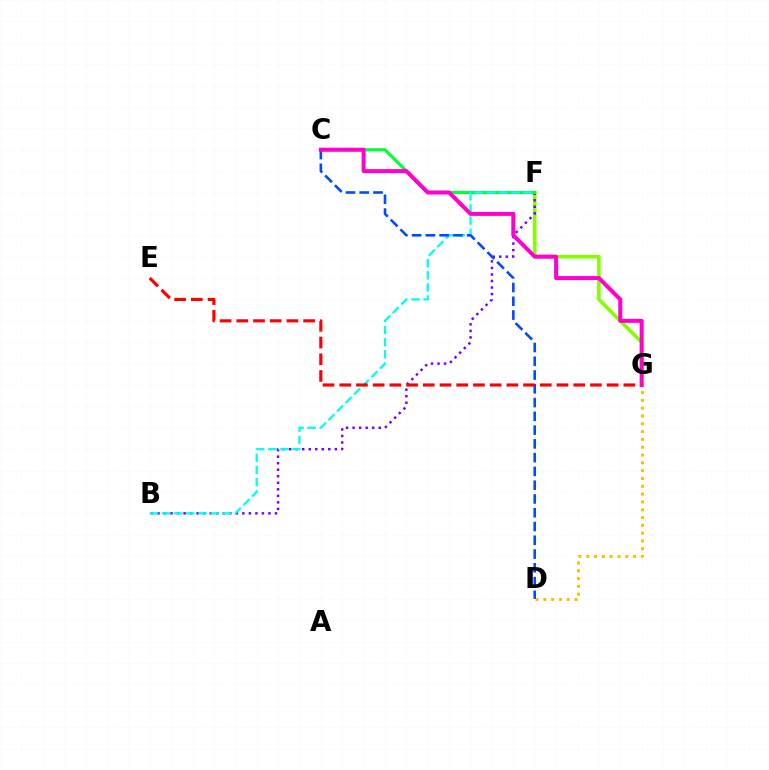{('F', 'G'): [{'color': '#84ff00', 'line_style': 'solid', 'thickness': 2.6}], ('B', 'F'): [{'color': '#7200ff', 'line_style': 'dotted', 'thickness': 1.77}, {'color': '#00fff6', 'line_style': 'dashed', 'thickness': 1.65}], ('D', 'G'): [{'color': '#ffbd00', 'line_style': 'dotted', 'thickness': 2.12}], ('C', 'F'): [{'color': '#00ff39', 'line_style': 'solid', 'thickness': 2.24}], ('C', 'D'): [{'color': '#004bff', 'line_style': 'dashed', 'thickness': 1.87}], ('E', 'G'): [{'color': '#ff0000', 'line_style': 'dashed', 'thickness': 2.27}], ('C', 'G'): [{'color': '#ff00cf', 'line_style': 'solid', 'thickness': 2.89}]}